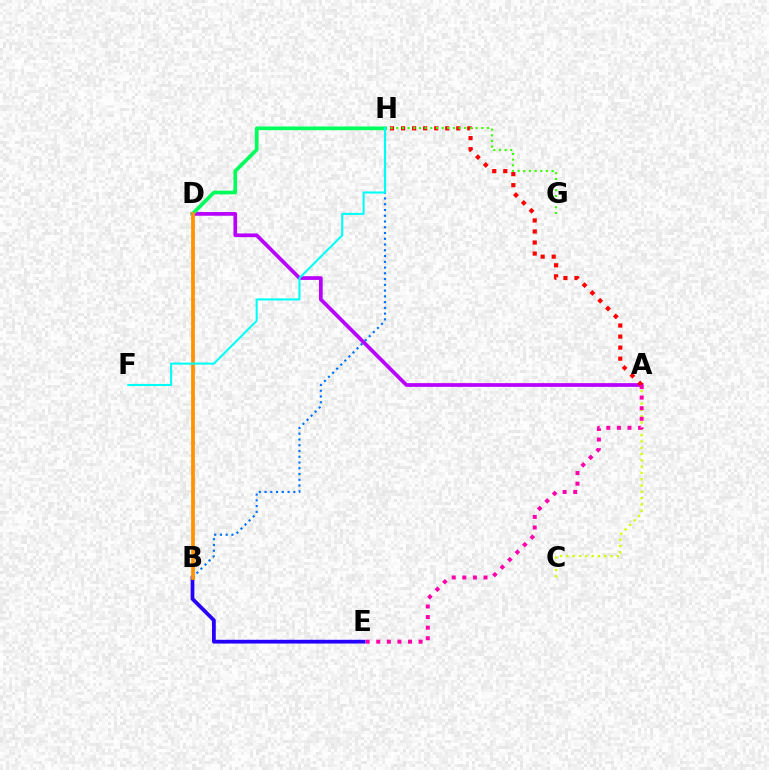{('A', 'C'): [{'color': '#d1ff00', 'line_style': 'dotted', 'thickness': 1.71}], ('A', 'D'): [{'color': '#b900ff', 'line_style': 'solid', 'thickness': 2.68}], ('A', 'H'): [{'color': '#ff0000', 'line_style': 'dotted', 'thickness': 3.0}], ('B', 'H'): [{'color': '#0074ff', 'line_style': 'dotted', 'thickness': 1.56}], ('A', 'E'): [{'color': '#ff00ac', 'line_style': 'dotted', 'thickness': 2.88}], ('G', 'H'): [{'color': '#3dff00', 'line_style': 'dotted', 'thickness': 1.54}], ('B', 'E'): [{'color': '#2500ff', 'line_style': 'solid', 'thickness': 2.7}], ('D', 'H'): [{'color': '#00ff5c', 'line_style': 'solid', 'thickness': 2.67}], ('B', 'D'): [{'color': '#ff9400', 'line_style': 'solid', 'thickness': 2.7}], ('F', 'H'): [{'color': '#00fff6', 'line_style': 'solid', 'thickness': 1.51}]}